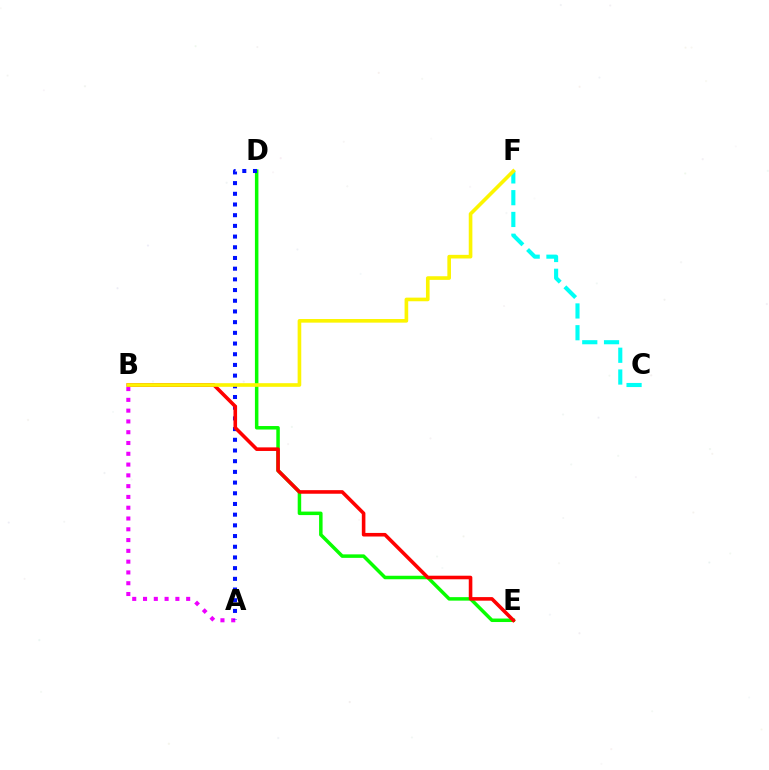{('A', 'B'): [{'color': '#ee00ff', 'line_style': 'dotted', 'thickness': 2.93}], ('D', 'E'): [{'color': '#08ff00', 'line_style': 'solid', 'thickness': 2.52}], ('C', 'F'): [{'color': '#00fff6', 'line_style': 'dashed', 'thickness': 2.96}], ('A', 'D'): [{'color': '#0010ff', 'line_style': 'dotted', 'thickness': 2.91}], ('B', 'E'): [{'color': '#ff0000', 'line_style': 'solid', 'thickness': 2.58}], ('B', 'F'): [{'color': '#fcf500', 'line_style': 'solid', 'thickness': 2.61}]}